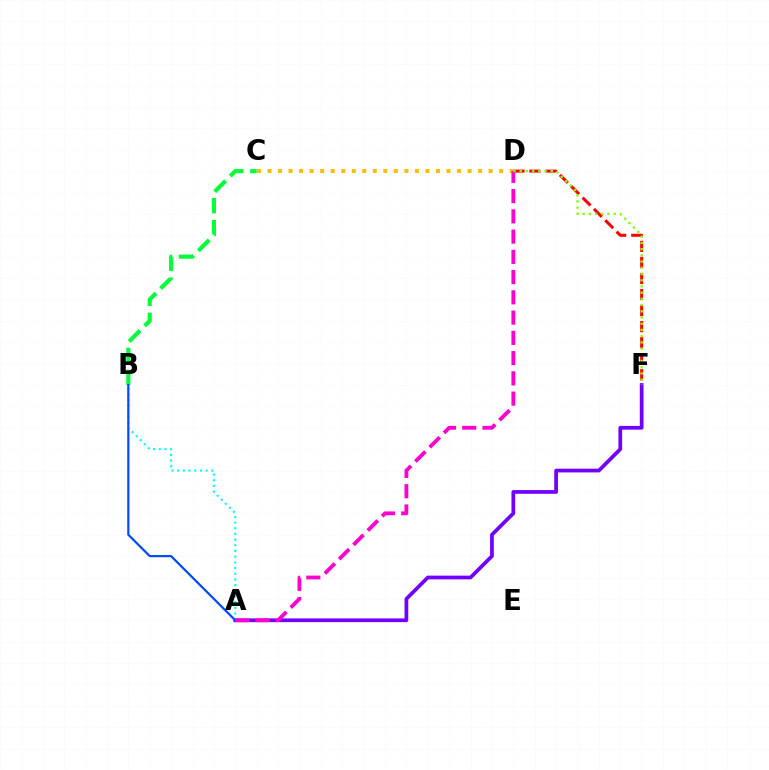{('A', 'F'): [{'color': '#7200ff', 'line_style': 'solid', 'thickness': 2.69}], ('D', 'F'): [{'color': '#ff0000', 'line_style': 'dashed', 'thickness': 2.18}, {'color': '#84ff00', 'line_style': 'dotted', 'thickness': 1.69}], ('A', 'B'): [{'color': '#00fff6', 'line_style': 'dotted', 'thickness': 1.54}, {'color': '#004bff', 'line_style': 'solid', 'thickness': 1.59}], ('C', 'D'): [{'color': '#ffbd00', 'line_style': 'dotted', 'thickness': 2.86}], ('B', 'C'): [{'color': '#00ff39', 'line_style': 'dashed', 'thickness': 2.98}], ('A', 'D'): [{'color': '#ff00cf', 'line_style': 'dashed', 'thickness': 2.75}]}